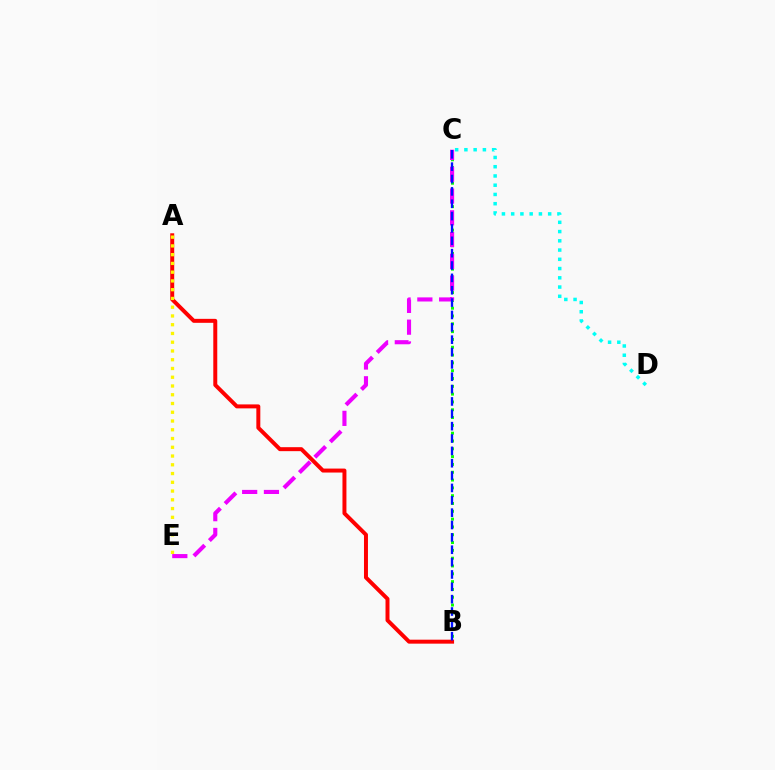{('A', 'B'): [{'color': '#ff0000', 'line_style': 'solid', 'thickness': 2.86}], ('B', 'C'): [{'color': '#08ff00', 'line_style': 'dotted', 'thickness': 2.12}, {'color': '#0010ff', 'line_style': 'dashed', 'thickness': 1.68}], ('C', 'E'): [{'color': '#ee00ff', 'line_style': 'dashed', 'thickness': 2.96}], ('C', 'D'): [{'color': '#00fff6', 'line_style': 'dotted', 'thickness': 2.51}], ('A', 'E'): [{'color': '#fcf500', 'line_style': 'dotted', 'thickness': 2.38}]}